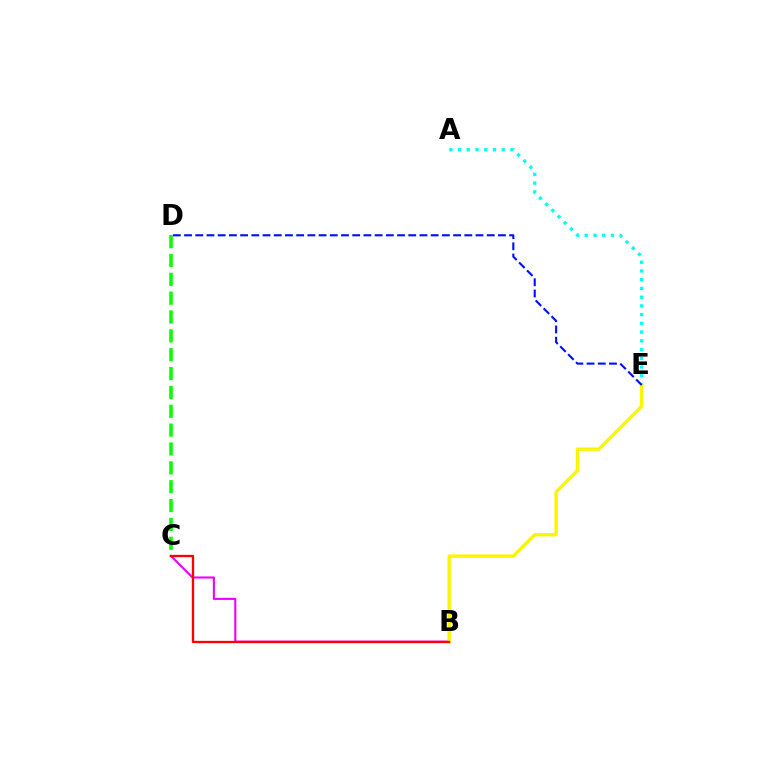{('B', 'C'): [{'color': '#ee00ff', 'line_style': 'solid', 'thickness': 1.51}, {'color': '#ff0000', 'line_style': 'solid', 'thickness': 1.68}], ('C', 'D'): [{'color': '#08ff00', 'line_style': 'dashed', 'thickness': 2.56}], ('A', 'E'): [{'color': '#00fff6', 'line_style': 'dotted', 'thickness': 2.37}], ('B', 'E'): [{'color': '#fcf500', 'line_style': 'solid', 'thickness': 2.44}], ('D', 'E'): [{'color': '#0010ff', 'line_style': 'dashed', 'thickness': 1.52}]}